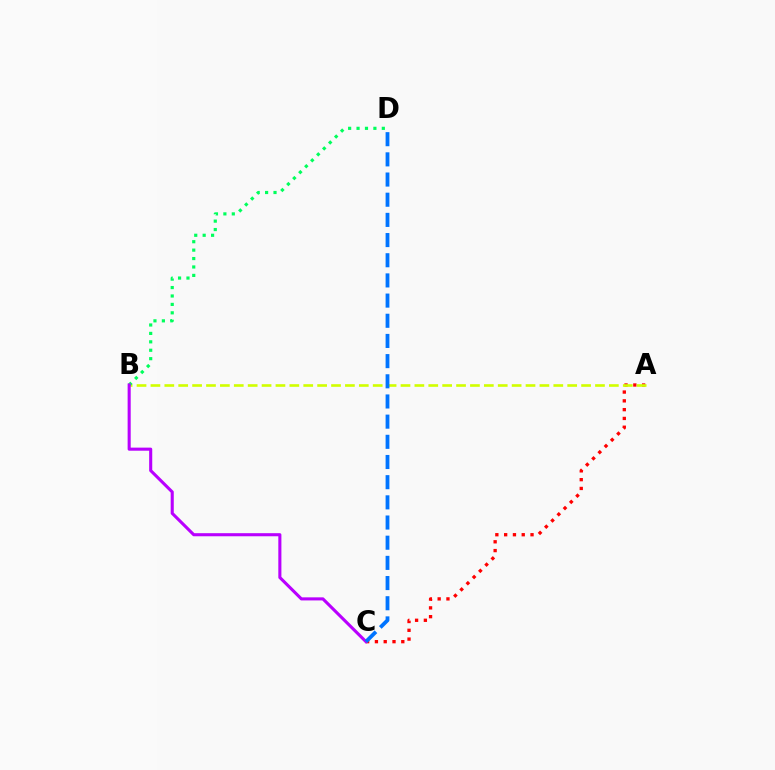{('A', 'C'): [{'color': '#ff0000', 'line_style': 'dotted', 'thickness': 2.39}], ('A', 'B'): [{'color': '#d1ff00', 'line_style': 'dashed', 'thickness': 1.89}], ('B', 'D'): [{'color': '#00ff5c', 'line_style': 'dotted', 'thickness': 2.29}], ('B', 'C'): [{'color': '#b900ff', 'line_style': 'solid', 'thickness': 2.22}], ('C', 'D'): [{'color': '#0074ff', 'line_style': 'dashed', 'thickness': 2.74}]}